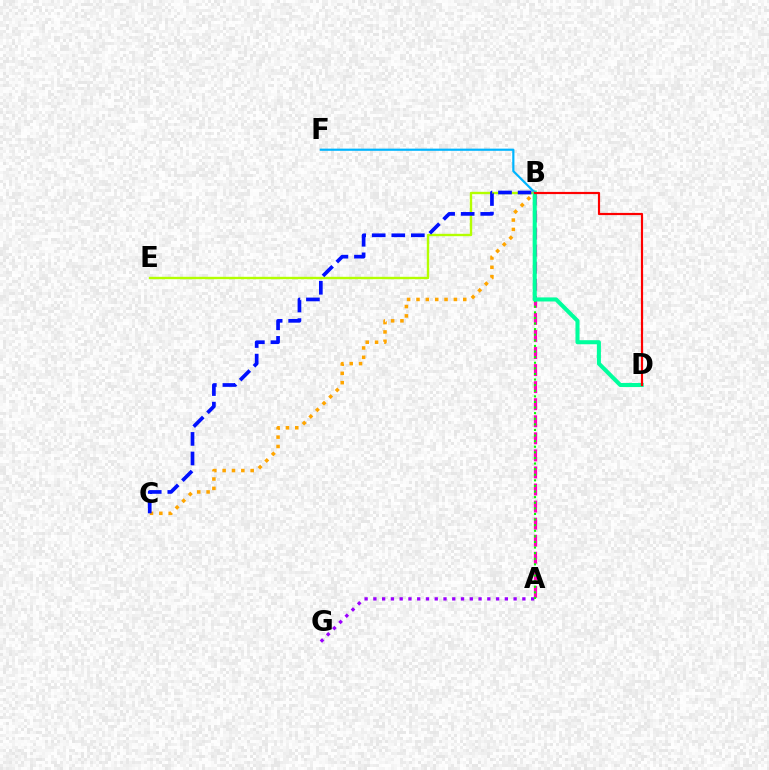{('A', 'G'): [{'color': '#9b00ff', 'line_style': 'dotted', 'thickness': 2.38}], ('A', 'B'): [{'color': '#ff00bd', 'line_style': 'dashed', 'thickness': 2.32}, {'color': '#08ff00', 'line_style': 'dotted', 'thickness': 1.52}], ('B', 'E'): [{'color': '#b3ff00', 'line_style': 'solid', 'thickness': 1.71}], ('B', 'D'): [{'color': '#00ff9d', 'line_style': 'solid', 'thickness': 2.92}, {'color': '#ff0000', 'line_style': 'solid', 'thickness': 1.57}], ('B', 'F'): [{'color': '#00b5ff', 'line_style': 'solid', 'thickness': 1.57}], ('B', 'C'): [{'color': '#ffa500', 'line_style': 'dotted', 'thickness': 2.54}, {'color': '#0010ff', 'line_style': 'dashed', 'thickness': 2.66}]}